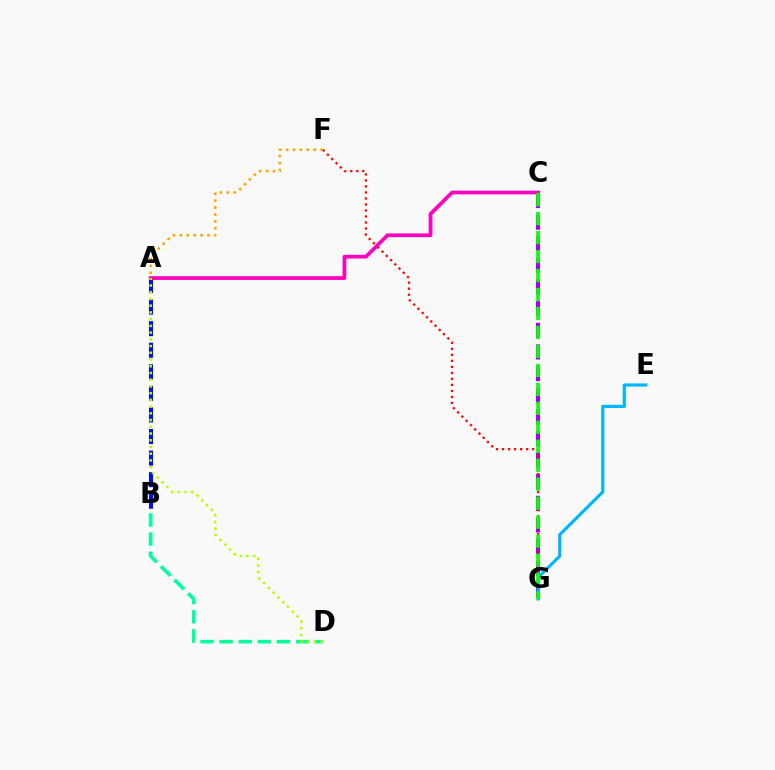{('C', 'G'): [{'color': '#9b00ff', 'line_style': 'dashed', 'thickness': 2.94}, {'color': '#08ff00', 'line_style': 'dashed', 'thickness': 2.58}], ('F', 'G'): [{'color': '#ff0000', 'line_style': 'dotted', 'thickness': 1.63}], ('B', 'D'): [{'color': '#00ff9d', 'line_style': 'dashed', 'thickness': 2.6}], ('A', 'B'): [{'color': '#0010ff', 'line_style': 'dashed', 'thickness': 2.93}], ('A', 'C'): [{'color': '#ff00bd', 'line_style': 'solid', 'thickness': 2.68}], ('E', 'G'): [{'color': '#00b5ff', 'line_style': 'solid', 'thickness': 2.26}], ('A', 'D'): [{'color': '#b3ff00', 'line_style': 'dotted', 'thickness': 1.83}], ('A', 'F'): [{'color': '#ffa500', 'line_style': 'dotted', 'thickness': 1.87}]}